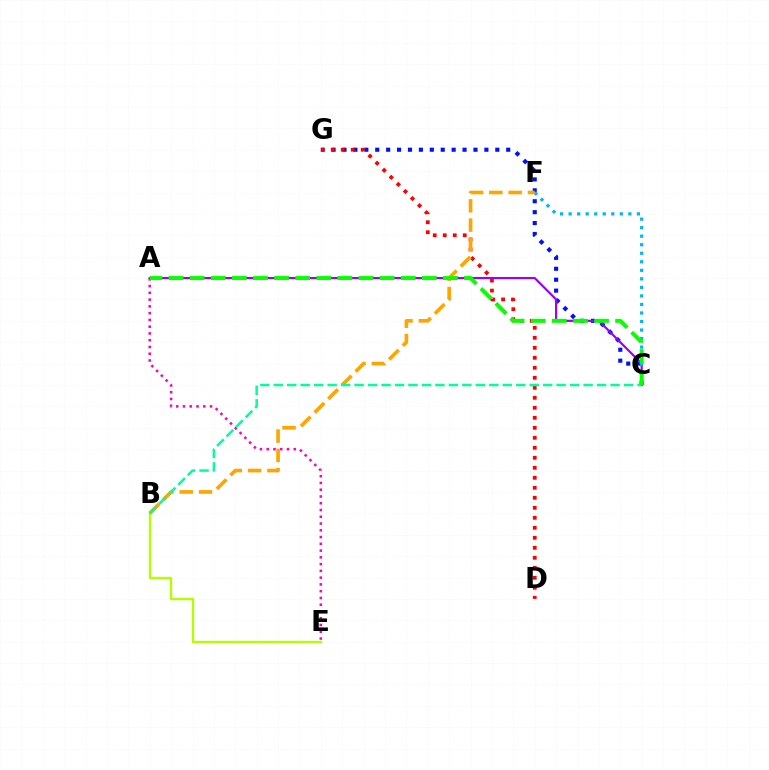{('C', 'G'): [{'color': '#0010ff', 'line_style': 'dotted', 'thickness': 2.97}], ('D', 'G'): [{'color': '#ff0000', 'line_style': 'dotted', 'thickness': 2.72}], ('A', 'C'): [{'color': '#9b00ff', 'line_style': 'solid', 'thickness': 1.57}, {'color': '#08ff00', 'line_style': 'dashed', 'thickness': 2.87}], ('B', 'E'): [{'color': '#b3ff00', 'line_style': 'solid', 'thickness': 1.72}], ('C', 'F'): [{'color': '#00b5ff', 'line_style': 'dotted', 'thickness': 2.32}], ('A', 'E'): [{'color': '#ff00bd', 'line_style': 'dotted', 'thickness': 1.84}], ('B', 'F'): [{'color': '#ffa500', 'line_style': 'dashed', 'thickness': 2.62}], ('B', 'C'): [{'color': '#00ff9d', 'line_style': 'dashed', 'thickness': 1.83}]}